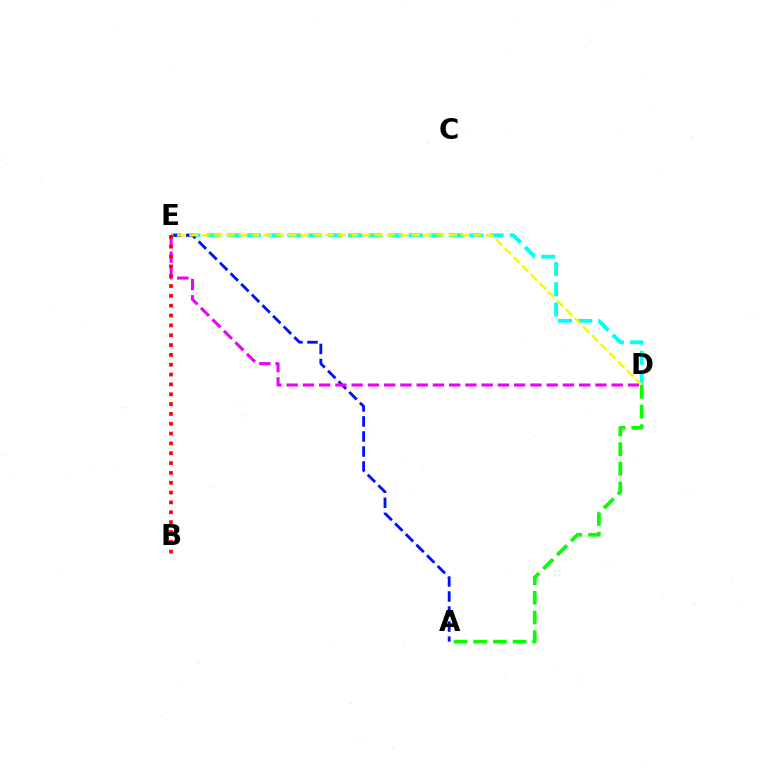{('D', 'E'): [{'color': '#00fff6', 'line_style': 'dashed', 'thickness': 2.75}, {'color': '#ee00ff', 'line_style': 'dashed', 'thickness': 2.21}, {'color': '#fcf500', 'line_style': 'dashed', 'thickness': 1.68}], ('A', 'E'): [{'color': '#0010ff', 'line_style': 'dashed', 'thickness': 2.04}], ('B', 'E'): [{'color': '#ff0000', 'line_style': 'dotted', 'thickness': 2.67}], ('A', 'D'): [{'color': '#08ff00', 'line_style': 'dashed', 'thickness': 2.67}]}